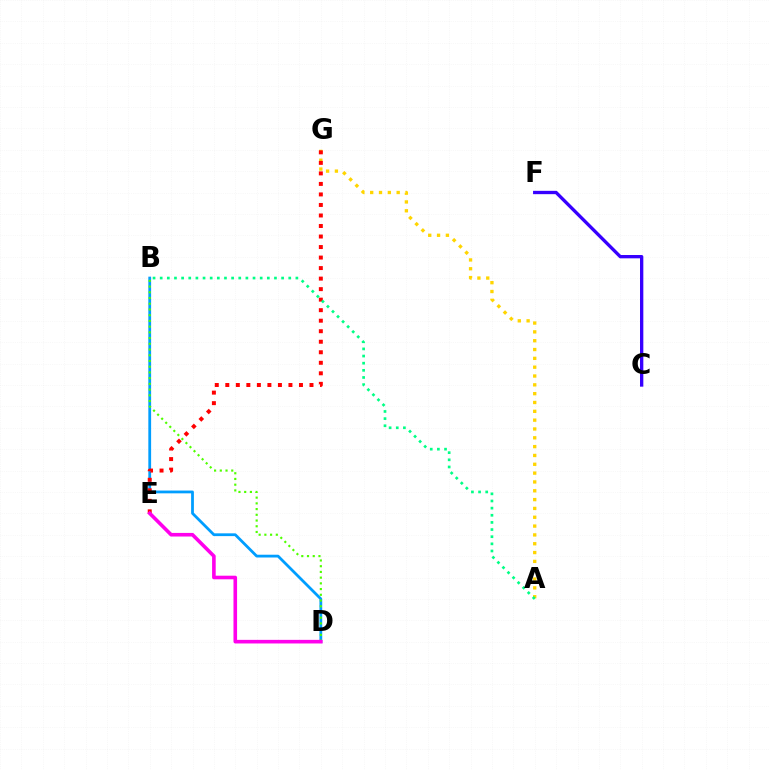{('B', 'D'): [{'color': '#009eff', 'line_style': 'solid', 'thickness': 2.0}, {'color': '#4fff00', 'line_style': 'dotted', 'thickness': 1.55}], ('A', 'G'): [{'color': '#ffd500', 'line_style': 'dotted', 'thickness': 2.4}], ('C', 'F'): [{'color': '#3700ff', 'line_style': 'solid', 'thickness': 2.39}], ('E', 'G'): [{'color': '#ff0000', 'line_style': 'dotted', 'thickness': 2.86}], ('A', 'B'): [{'color': '#00ff86', 'line_style': 'dotted', 'thickness': 1.94}], ('D', 'E'): [{'color': '#ff00ed', 'line_style': 'solid', 'thickness': 2.6}]}